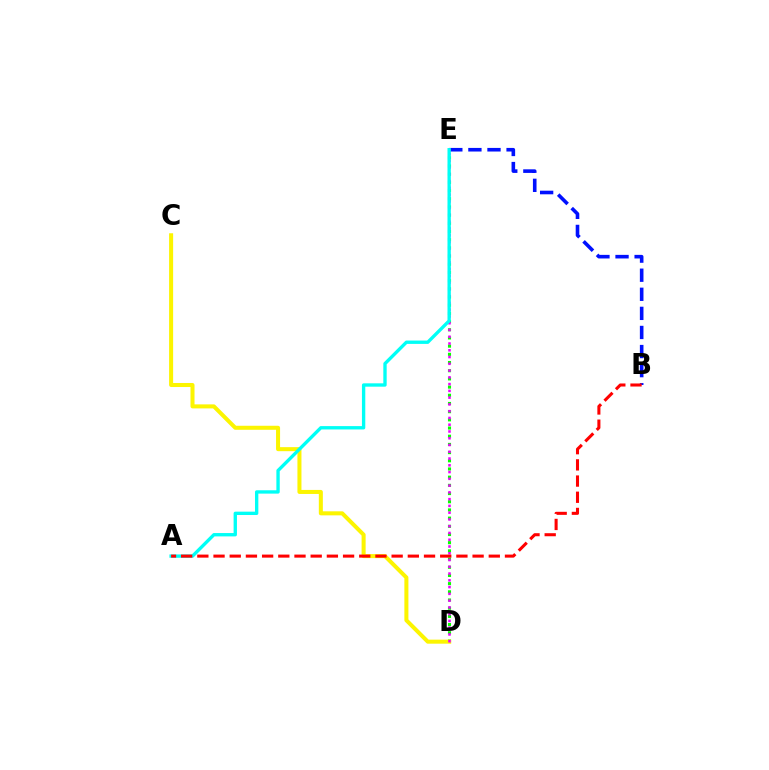{('D', 'E'): [{'color': '#08ff00', 'line_style': 'dotted', 'thickness': 2.22}, {'color': '#ee00ff', 'line_style': 'dotted', 'thickness': 1.84}], ('B', 'E'): [{'color': '#0010ff', 'line_style': 'dashed', 'thickness': 2.59}], ('C', 'D'): [{'color': '#fcf500', 'line_style': 'solid', 'thickness': 2.9}], ('A', 'E'): [{'color': '#00fff6', 'line_style': 'solid', 'thickness': 2.41}], ('A', 'B'): [{'color': '#ff0000', 'line_style': 'dashed', 'thickness': 2.2}]}